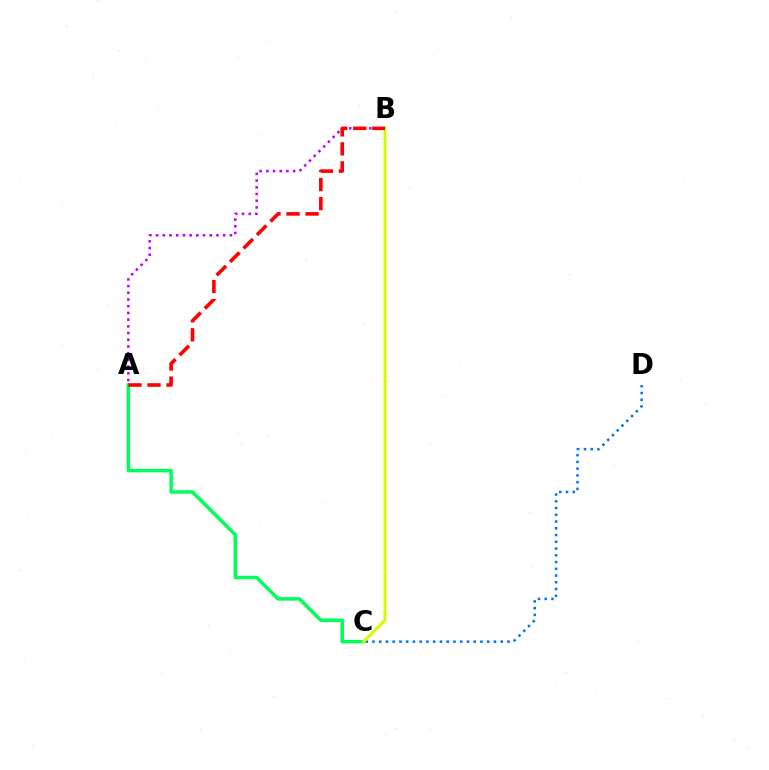{('A', 'B'): [{'color': '#b900ff', 'line_style': 'dotted', 'thickness': 1.82}, {'color': '#ff0000', 'line_style': 'dashed', 'thickness': 2.59}], ('C', 'D'): [{'color': '#0074ff', 'line_style': 'dotted', 'thickness': 1.83}], ('A', 'C'): [{'color': '#00ff5c', 'line_style': 'solid', 'thickness': 2.52}], ('B', 'C'): [{'color': '#d1ff00', 'line_style': 'solid', 'thickness': 2.19}]}